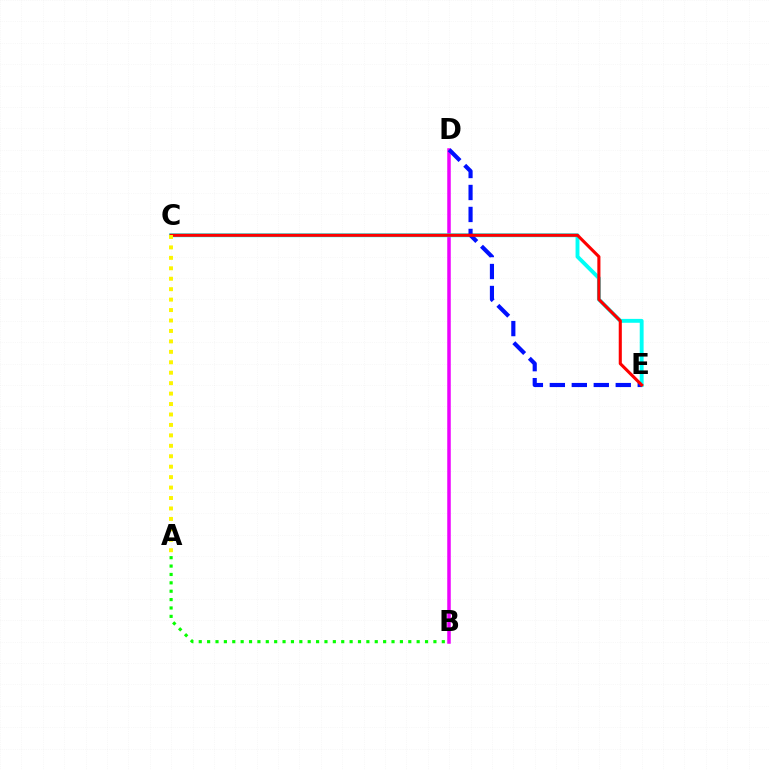{('B', 'D'): [{'color': '#ee00ff', 'line_style': 'solid', 'thickness': 2.53}], ('C', 'E'): [{'color': '#00fff6', 'line_style': 'solid', 'thickness': 2.8}, {'color': '#ff0000', 'line_style': 'solid', 'thickness': 2.23}], ('D', 'E'): [{'color': '#0010ff', 'line_style': 'dashed', 'thickness': 2.99}], ('A', 'C'): [{'color': '#fcf500', 'line_style': 'dotted', 'thickness': 2.84}], ('A', 'B'): [{'color': '#08ff00', 'line_style': 'dotted', 'thickness': 2.28}]}